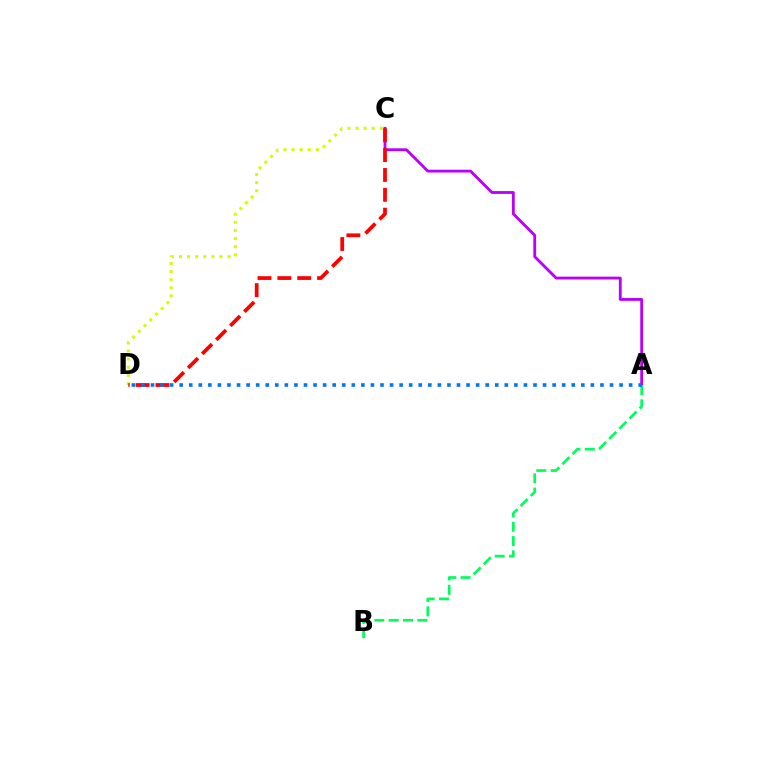{('A', 'C'): [{'color': '#b900ff', 'line_style': 'solid', 'thickness': 2.04}], ('C', 'D'): [{'color': '#d1ff00', 'line_style': 'dotted', 'thickness': 2.2}, {'color': '#ff0000', 'line_style': 'dashed', 'thickness': 2.7}], ('A', 'B'): [{'color': '#00ff5c', 'line_style': 'dashed', 'thickness': 1.95}], ('A', 'D'): [{'color': '#0074ff', 'line_style': 'dotted', 'thickness': 2.6}]}